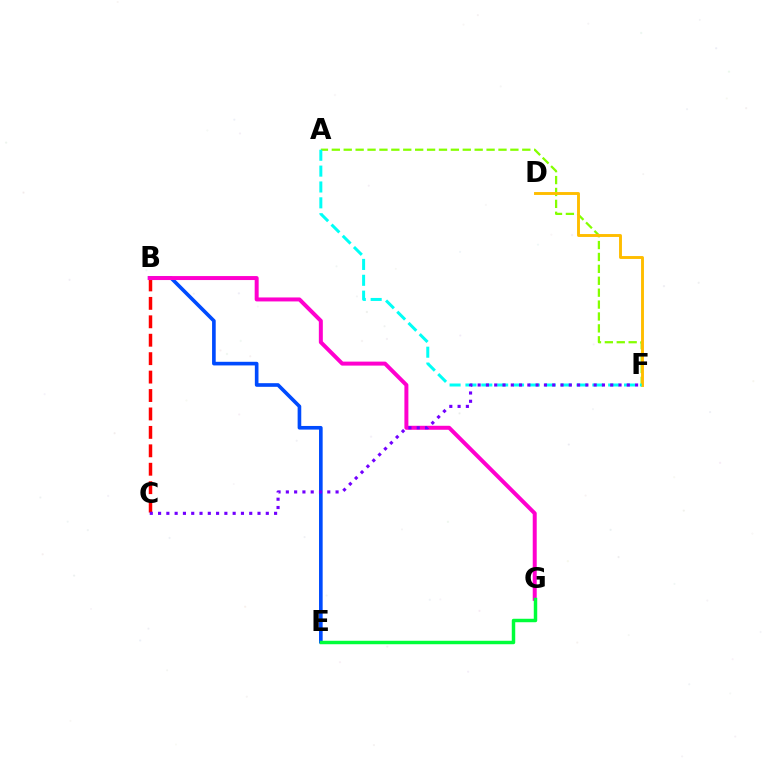{('B', 'C'): [{'color': '#ff0000', 'line_style': 'dashed', 'thickness': 2.5}], ('A', 'F'): [{'color': '#84ff00', 'line_style': 'dashed', 'thickness': 1.62}, {'color': '#00fff6', 'line_style': 'dashed', 'thickness': 2.15}], ('D', 'F'): [{'color': '#ffbd00', 'line_style': 'solid', 'thickness': 2.09}], ('B', 'E'): [{'color': '#004bff', 'line_style': 'solid', 'thickness': 2.62}], ('B', 'G'): [{'color': '#ff00cf', 'line_style': 'solid', 'thickness': 2.87}], ('C', 'F'): [{'color': '#7200ff', 'line_style': 'dotted', 'thickness': 2.25}], ('E', 'G'): [{'color': '#00ff39', 'line_style': 'solid', 'thickness': 2.49}]}